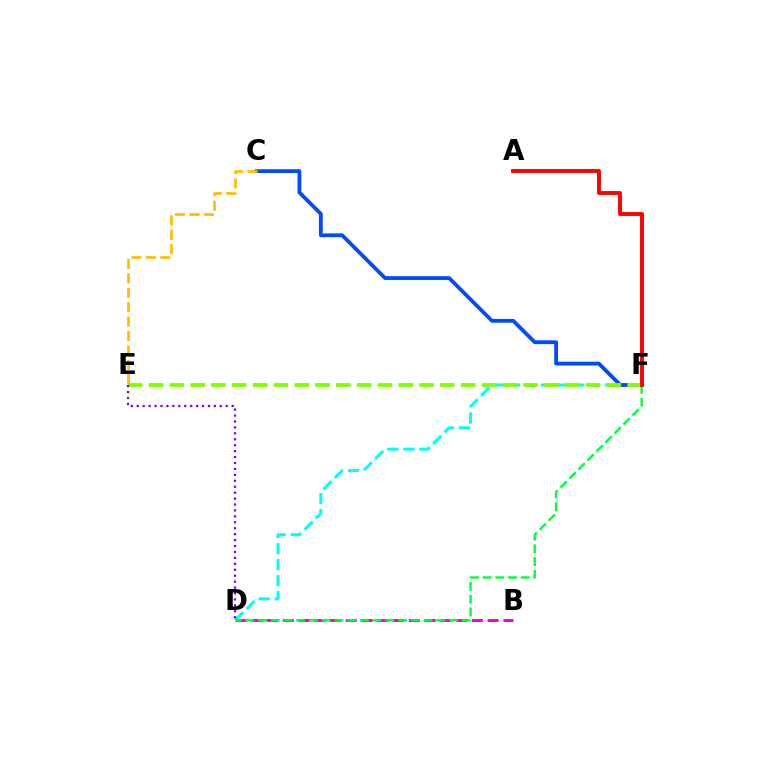{('B', 'D'): [{'color': '#ff00cf', 'line_style': 'dashed', 'thickness': 2.14}], ('D', 'F'): [{'color': '#00fff6', 'line_style': 'dashed', 'thickness': 2.18}, {'color': '#00ff39', 'line_style': 'dashed', 'thickness': 1.73}], ('C', 'F'): [{'color': '#004bff', 'line_style': 'solid', 'thickness': 2.74}], ('E', 'F'): [{'color': '#84ff00', 'line_style': 'dashed', 'thickness': 2.83}], ('D', 'E'): [{'color': '#7200ff', 'line_style': 'dotted', 'thickness': 1.61}], ('C', 'E'): [{'color': '#ffbd00', 'line_style': 'dashed', 'thickness': 1.96}], ('A', 'F'): [{'color': '#ff0000', 'line_style': 'solid', 'thickness': 2.82}]}